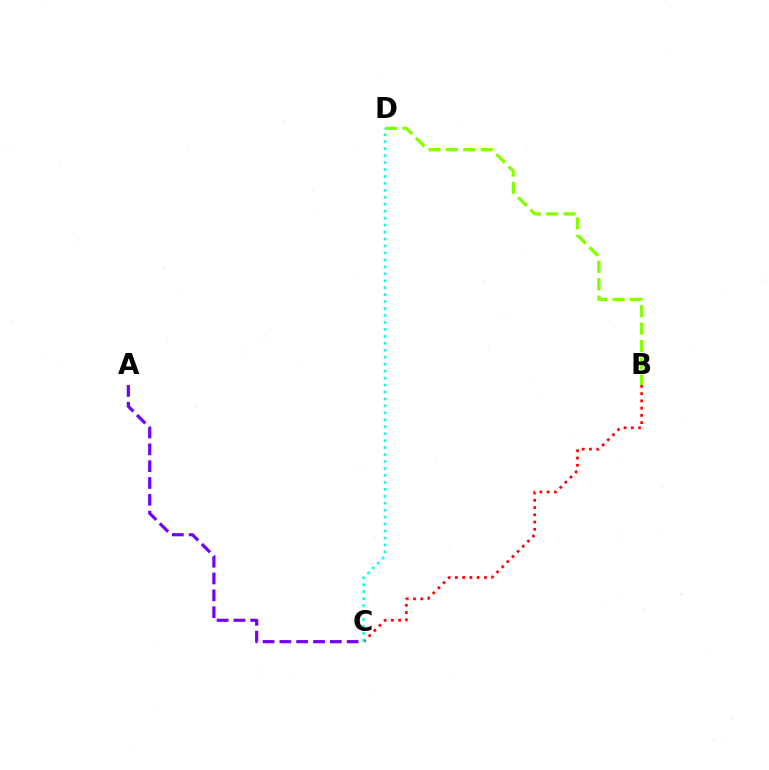{('B', 'D'): [{'color': '#84ff00', 'line_style': 'dashed', 'thickness': 2.37}], ('A', 'C'): [{'color': '#7200ff', 'line_style': 'dashed', 'thickness': 2.29}], ('B', 'C'): [{'color': '#ff0000', 'line_style': 'dotted', 'thickness': 1.97}], ('C', 'D'): [{'color': '#00fff6', 'line_style': 'dotted', 'thickness': 1.89}]}